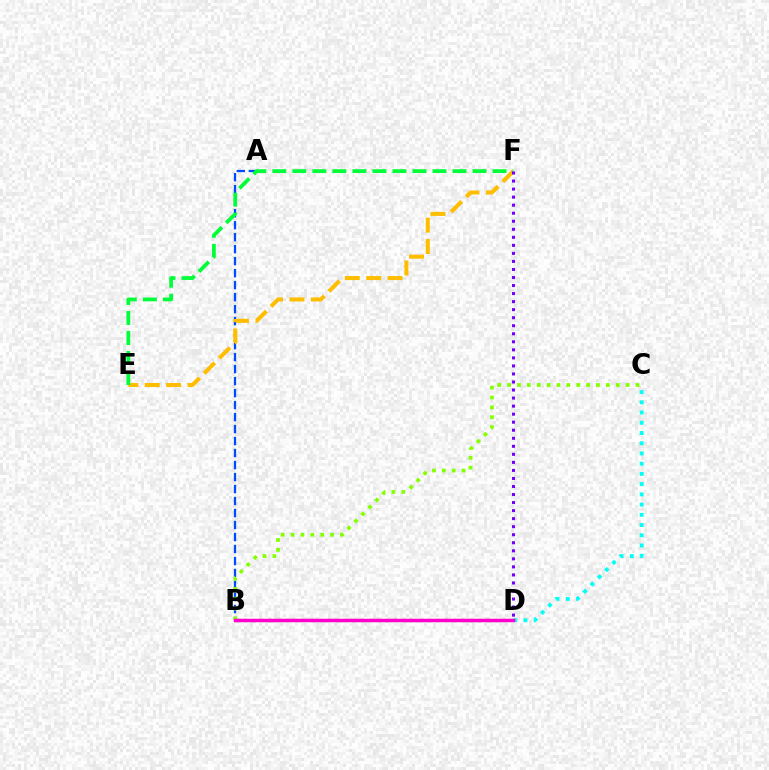{('B', 'D'): [{'color': '#ff0000', 'line_style': 'dotted', 'thickness': 2.27}, {'color': '#ff00cf', 'line_style': 'solid', 'thickness': 2.5}], ('A', 'B'): [{'color': '#004bff', 'line_style': 'dashed', 'thickness': 1.63}], ('B', 'C'): [{'color': '#84ff00', 'line_style': 'dotted', 'thickness': 2.68}], ('C', 'D'): [{'color': '#00fff6', 'line_style': 'dotted', 'thickness': 2.78}], ('E', 'F'): [{'color': '#ffbd00', 'line_style': 'dashed', 'thickness': 2.91}, {'color': '#00ff39', 'line_style': 'dashed', 'thickness': 2.72}], ('D', 'F'): [{'color': '#7200ff', 'line_style': 'dotted', 'thickness': 2.18}]}